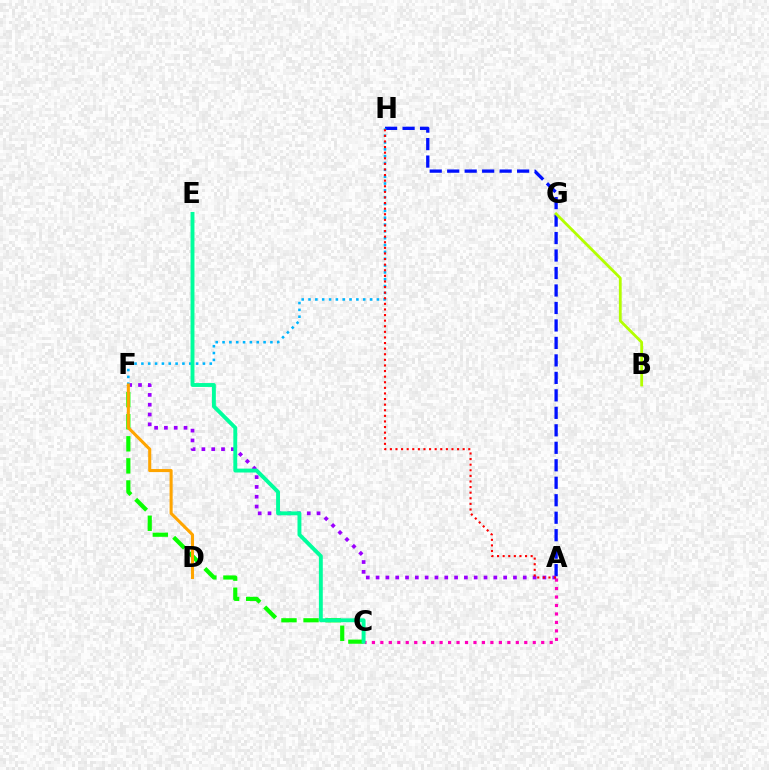{('A', 'C'): [{'color': '#ff00bd', 'line_style': 'dotted', 'thickness': 2.3}], ('A', 'H'): [{'color': '#0010ff', 'line_style': 'dashed', 'thickness': 2.37}, {'color': '#ff0000', 'line_style': 'dotted', 'thickness': 1.52}], ('B', 'G'): [{'color': '#b3ff00', 'line_style': 'solid', 'thickness': 2.01}], ('C', 'F'): [{'color': '#08ff00', 'line_style': 'dashed', 'thickness': 3.0}], ('A', 'F'): [{'color': '#9b00ff', 'line_style': 'dotted', 'thickness': 2.67}], ('F', 'H'): [{'color': '#00b5ff', 'line_style': 'dotted', 'thickness': 1.86}], ('C', 'E'): [{'color': '#00ff9d', 'line_style': 'solid', 'thickness': 2.8}], ('D', 'F'): [{'color': '#ffa500', 'line_style': 'solid', 'thickness': 2.21}]}